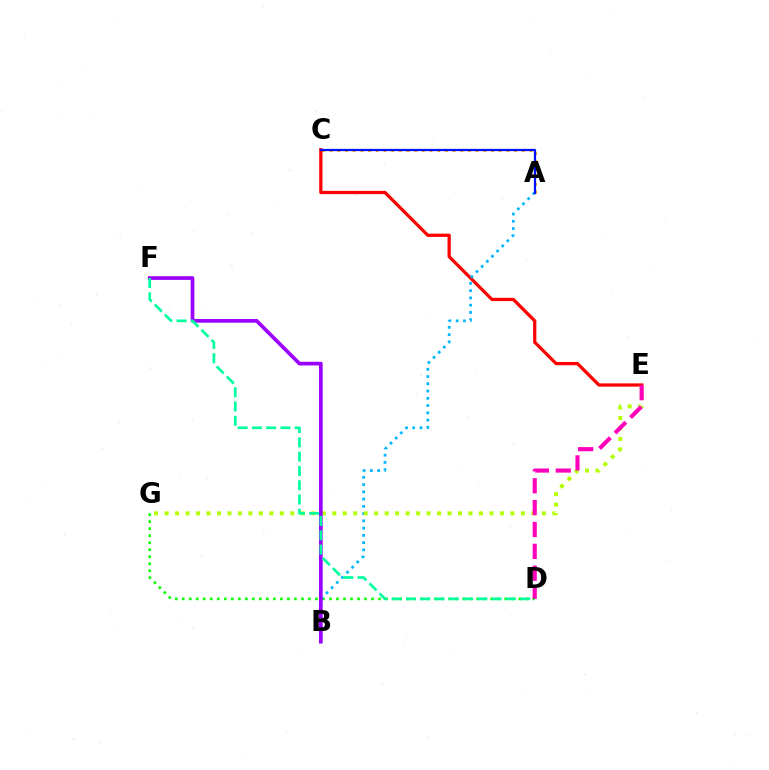{('D', 'G'): [{'color': '#08ff00', 'line_style': 'dotted', 'thickness': 1.91}], ('A', 'C'): [{'color': '#ffa500', 'line_style': 'dotted', 'thickness': 2.09}, {'color': '#0010ff', 'line_style': 'solid', 'thickness': 1.61}], ('C', 'E'): [{'color': '#ff0000', 'line_style': 'solid', 'thickness': 2.34}], ('A', 'B'): [{'color': '#00b5ff', 'line_style': 'dotted', 'thickness': 1.97}], ('E', 'G'): [{'color': '#b3ff00', 'line_style': 'dotted', 'thickness': 2.85}], ('D', 'E'): [{'color': '#ff00bd', 'line_style': 'dashed', 'thickness': 2.97}], ('B', 'F'): [{'color': '#9b00ff', 'line_style': 'solid', 'thickness': 2.65}], ('D', 'F'): [{'color': '#00ff9d', 'line_style': 'dashed', 'thickness': 1.94}]}